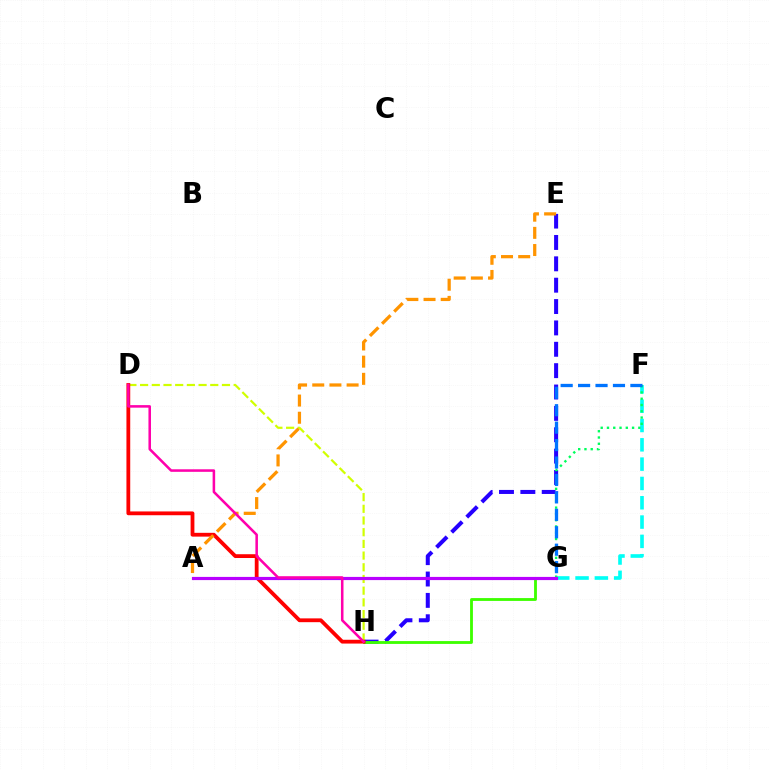{('E', 'H'): [{'color': '#2500ff', 'line_style': 'dashed', 'thickness': 2.9}], ('G', 'H'): [{'color': '#3dff00', 'line_style': 'solid', 'thickness': 2.04}], ('F', 'G'): [{'color': '#00fff6', 'line_style': 'dashed', 'thickness': 2.62}, {'color': '#00ff5c', 'line_style': 'dotted', 'thickness': 1.7}, {'color': '#0074ff', 'line_style': 'dashed', 'thickness': 2.37}], ('D', 'H'): [{'color': '#d1ff00', 'line_style': 'dashed', 'thickness': 1.59}, {'color': '#ff0000', 'line_style': 'solid', 'thickness': 2.73}, {'color': '#ff00ac', 'line_style': 'solid', 'thickness': 1.83}], ('A', 'G'): [{'color': '#b900ff', 'line_style': 'solid', 'thickness': 2.29}], ('A', 'E'): [{'color': '#ff9400', 'line_style': 'dashed', 'thickness': 2.33}]}